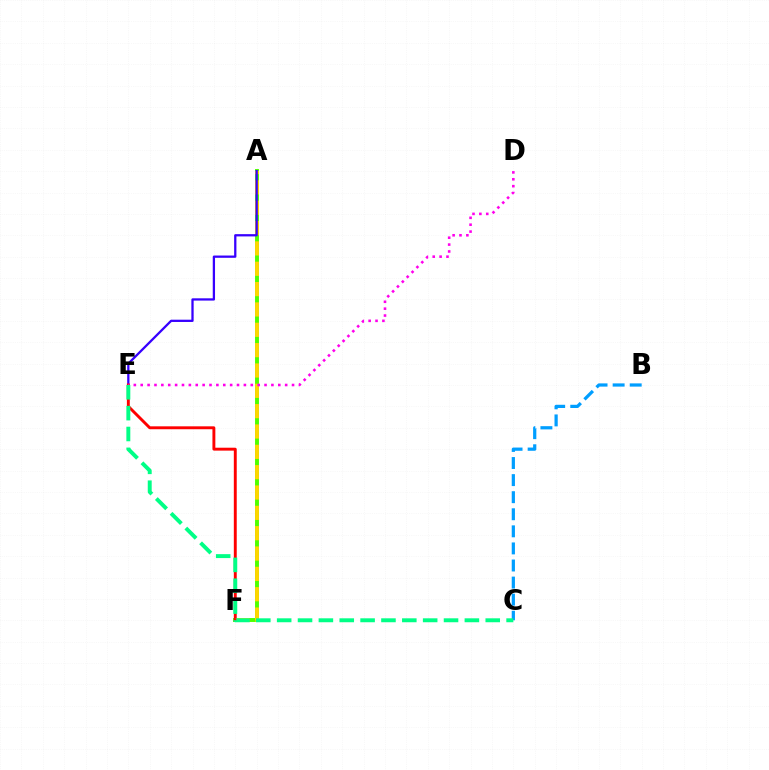{('A', 'F'): [{'color': '#4fff00', 'line_style': 'solid', 'thickness': 2.83}, {'color': '#ffd500', 'line_style': 'dashed', 'thickness': 2.76}], ('B', 'C'): [{'color': '#009eff', 'line_style': 'dashed', 'thickness': 2.32}], ('A', 'E'): [{'color': '#3700ff', 'line_style': 'solid', 'thickness': 1.64}], ('E', 'F'): [{'color': '#ff0000', 'line_style': 'solid', 'thickness': 2.1}], ('D', 'E'): [{'color': '#ff00ed', 'line_style': 'dotted', 'thickness': 1.87}], ('C', 'E'): [{'color': '#00ff86', 'line_style': 'dashed', 'thickness': 2.83}]}